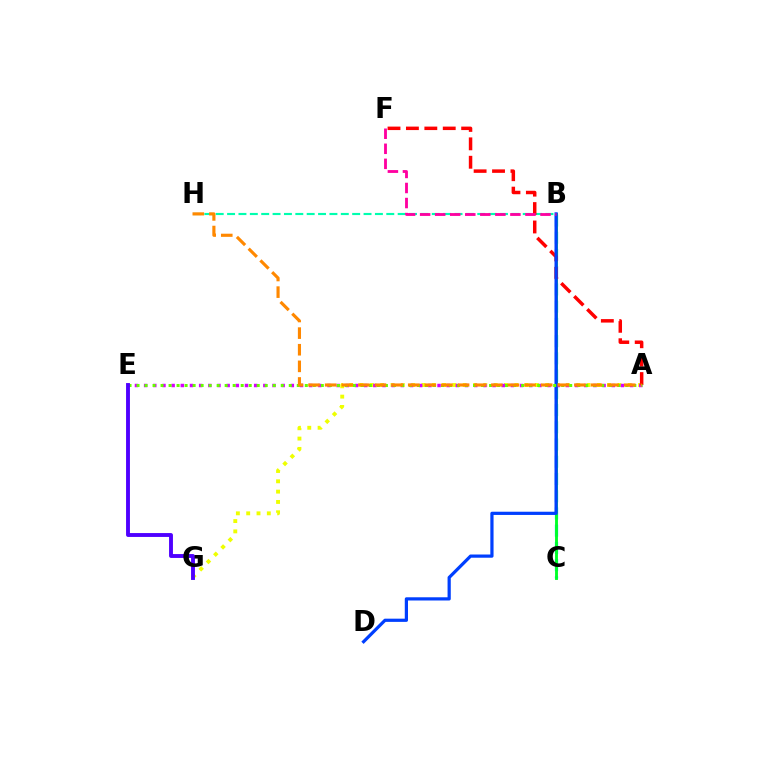{('B', 'C'): [{'color': '#00c7ff', 'line_style': 'dashed', 'thickness': 2.34}, {'color': '#00ff27', 'line_style': 'solid', 'thickness': 2.07}], ('B', 'H'): [{'color': '#00ffaf', 'line_style': 'dashed', 'thickness': 1.54}], ('A', 'G'): [{'color': '#eeff00', 'line_style': 'dotted', 'thickness': 2.8}], ('A', 'E'): [{'color': '#d600ff', 'line_style': 'dotted', 'thickness': 2.49}, {'color': '#66ff00', 'line_style': 'dotted', 'thickness': 2.18}], ('A', 'F'): [{'color': '#ff0000', 'line_style': 'dashed', 'thickness': 2.5}], ('B', 'D'): [{'color': '#003fff', 'line_style': 'solid', 'thickness': 2.31}], ('B', 'F'): [{'color': '#ff00a0', 'line_style': 'dashed', 'thickness': 2.04}], ('A', 'H'): [{'color': '#ff8800', 'line_style': 'dashed', 'thickness': 2.26}], ('E', 'G'): [{'color': '#4f00ff', 'line_style': 'solid', 'thickness': 2.8}]}